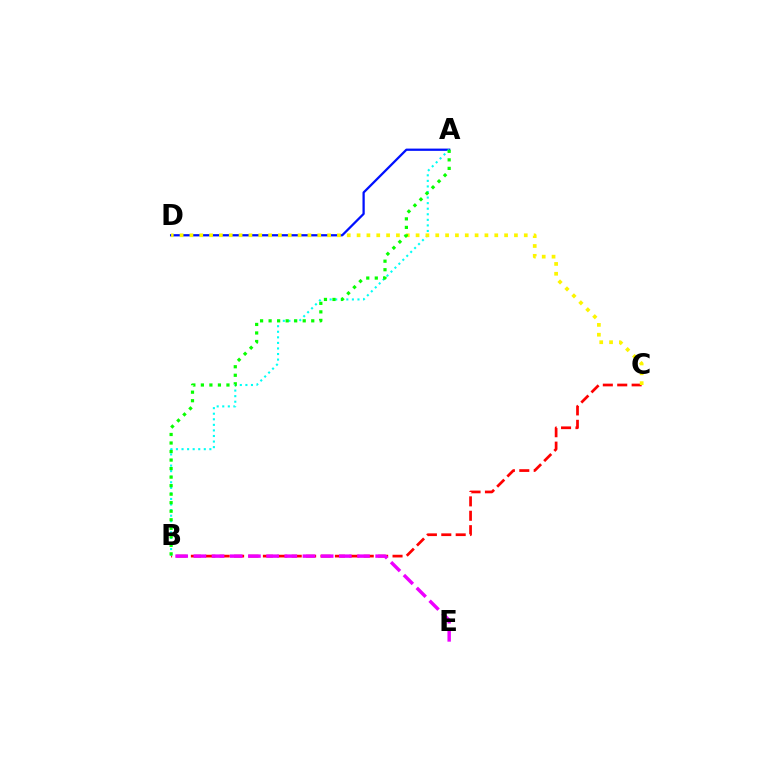{('B', 'C'): [{'color': '#ff0000', 'line_style': 'dashed', 'thickness': 1.96}], ('A', 'D'): [{'color': '#0010ff', 'line_style': 'solid', 'thickness': 1.63}], ('A', 'B'): [{'color': '#00fff6', 'line_style': 'dotted', 'thickness': 1.51}, {'color': '#08ff00', 'line_style': 'dotted', 'thickness': 2.32}], ('C', 'D'): [{'color': '#fcf500', 'line_style': 'dotted', 'thickness': 2.67}], ('B', 'E'): [{'color': '#ee00ff', 'line_style': 'dashed', 'thickness': 2.47}]}